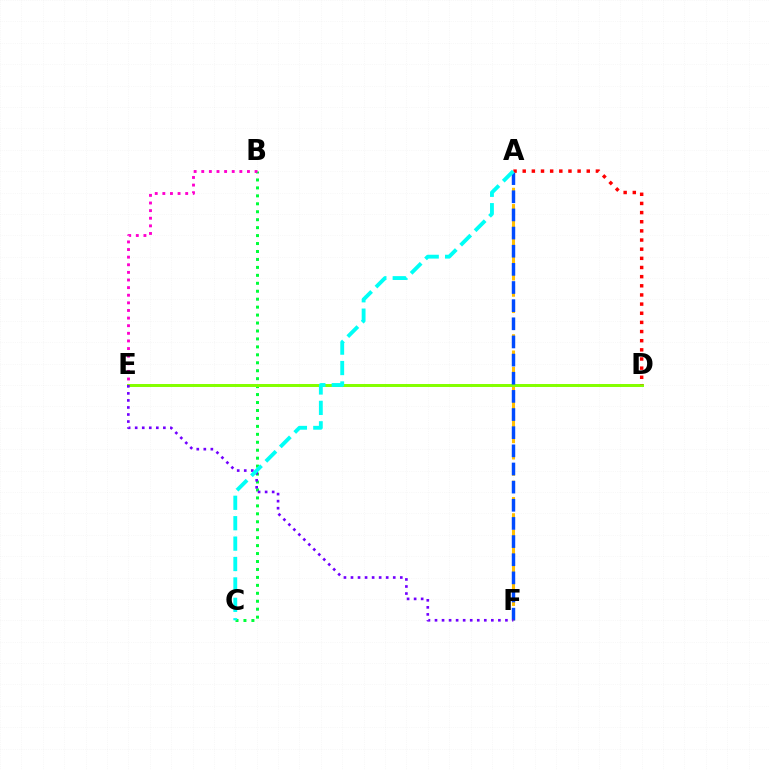{('B', 'C'): [{'color': '#00ff39', 'line_style': 'dotted', 'thickness': 2.16}], ('A', 'F'): [{'color': '#ffbd00', 'line_style': 'dashed', 'thickness': 2.21}, {'color': '#004bff', 'line_style': 'dashed', 'thickness': 2.47}], ('D', 'E'): [{'color': '#84ff00', 'line_style': 'solid', 'thickness': 2.14}], ('B', 'E'): [{'color': '#ff00cf', 'line_style': 'dotted', 'thickness': 2.07}], ('E', 'F'): [{'color': '#7200ff', 'line_style': 'dotted', 'thickness': 1.91}], ('A', 'D'): [{'color': '#ff0000', 'line_style': 'dotted', 'thickness': 2.49}], ('A', 'C'): [{'color': '#00fff6', 'line_style': 'dashed', 'thickness': 2.77}]}